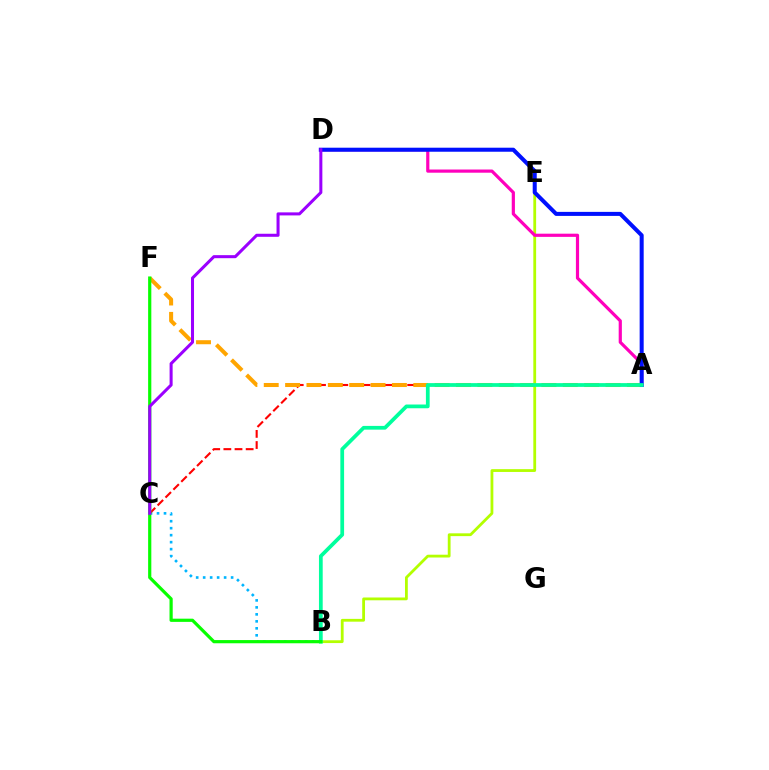{('B', 'C'): [{'color': '#00b5ff', 'line_style': 'dotted', 'thickness': 1.9}], ('A', 'C'): [{'color': '#ff0000', 'line_style': 'dashed', 'thickness': 1.51}], ('B', 'E'): [{'color': '#b3ff00', 'line_style': 'solid', 'thickness': 2.01}], ('A', 'D'): [{'color': '#ff00bd', 'line_style': 'solid', 'thickness': 2.29}, {'color': '#0010ff', 'line_style': 'solid', 'thickness': 2.9}], ('A', 'F'): [{'color': '#ffa500', 'line_style': 'dashed', 'thickness': 2.9}], ('A', 'B'): [{'color': '#00ff9d', 'line_style': 'solid', 'thickness': 2.69}], ('B', 'F'): [{'color': '#08ff00', 'line_style': 'solid', 'thickness': 2.3}], ('C', 'D'): [{'color': '#9b00ff', 'line_style': 'solid', 'thickness': 2.19}]}